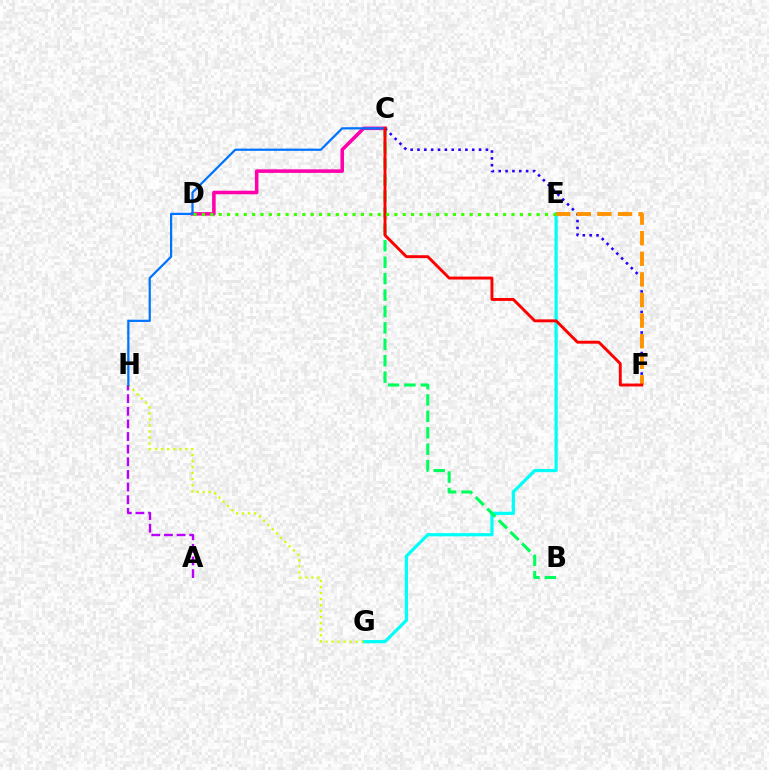{('E', 'G'): [{'color': '#00fff6', 'line_style': 'solid', 'thickness': 2.32}], ('C', 'D'): [{'color': '#ff00ac', 'line_style': 'solid', 'thickness': 2.56}], ('B', 'C'): [{'color': '#00ff5c', 'line_style': 'dashed', 'thickness': 2.23}], ('C', 'F'): [{'color': '#2500ff', 'line_style': 'dotted', 'thickness': 1.86}, {'color': '#ff0000', 'line_style': 'solid', 'thickness': 2.1}], ('E', 'F'): [{'color': '#ff9400', 'line_style': 'dashed', 'thickness': 2.8}], ('G', 'H'): [{'color': '#d1ff00', 'line_style': 'dotted', 'thickness': 1.64}], ('A', 'H'): [{'color': '#b900ff', 'line_style': 'dashed', 'thickness': 1.72}], ('C', 'H'): [{'color': '#0074ff', 'line_style': 'solid', 'thickness': 1.61}], ('D', 'E'): [{'color': '#3dff00', 'line_style': 'dotted', 'thickness': 2.27}]}